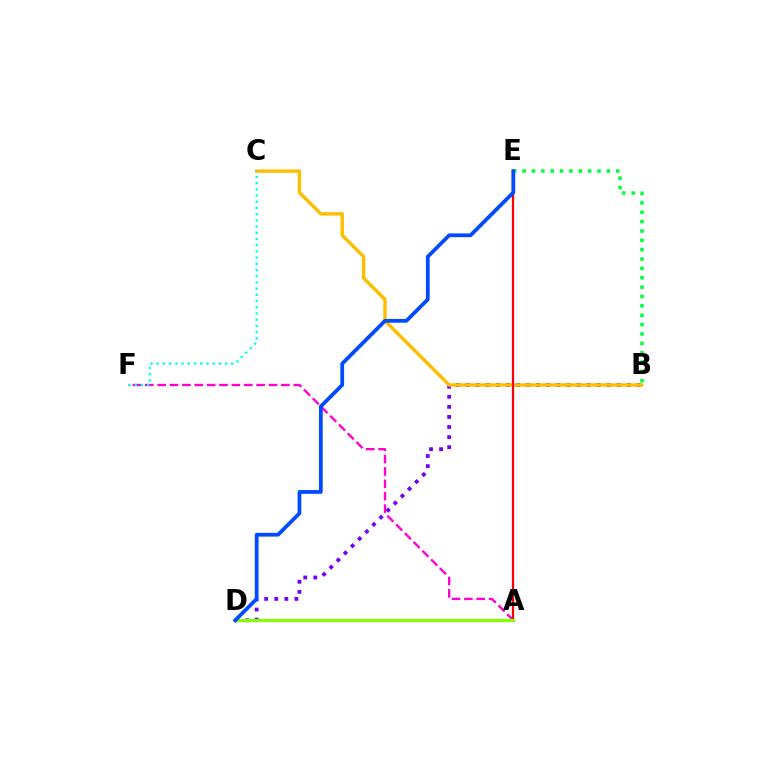{('B', 'D'): [{'color': '#7200ff', 'line_style': 'dotted', 'thickness': 2.74}], ('A', 'F'): [{'color': '#ff00cf', 'line_style': 'dashed', 'thickness': 1.68}], ('B', 'E'): [{'color': '#00ff39', 'line_style': 'dotted', 'thickness': 2.54}], ('B', 'C'): [{'color': '#ffbd00', 'line_style': 'solid', 'thickness': 2.45}], ('A', 'E'): [{'color': '#ff0000', 'line_style': 'solid', 'thickness': 1.62}], ('C', 'F'): [{'color': '#00fff6', 'line_style': 'dotted', 'thickness': 1.69}], ('A', 'D'): [{'color': '#84ff00', 'line_style': 'solid', 'thickness': 2.27}], ('D', 'E'): [{'color': '#004bff', 'line_style': 'solid', 'thickness': 2.71}]}